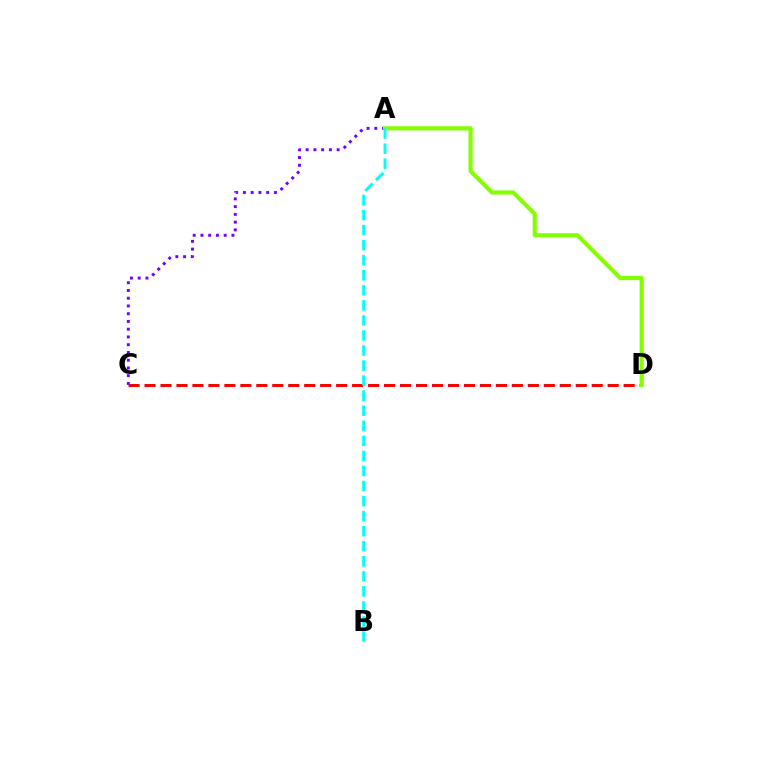{('C', 'D'): [{'color': '#ff0000', 'line_style': 'dashed', 'thickness': 2.17}], ('A', 'C'): [{'color': '#7200ff', 'line_style': 'dotted', 'thickness': 2.11}], ('A', 'D'): [{'color': '#84ff00', 'line_style': 'solid', 'thickness': 2.98}], ('A', 'B'): [{'color': '#00fff6', 'line_style': 'dashed', 'thickness': 2.05}]}